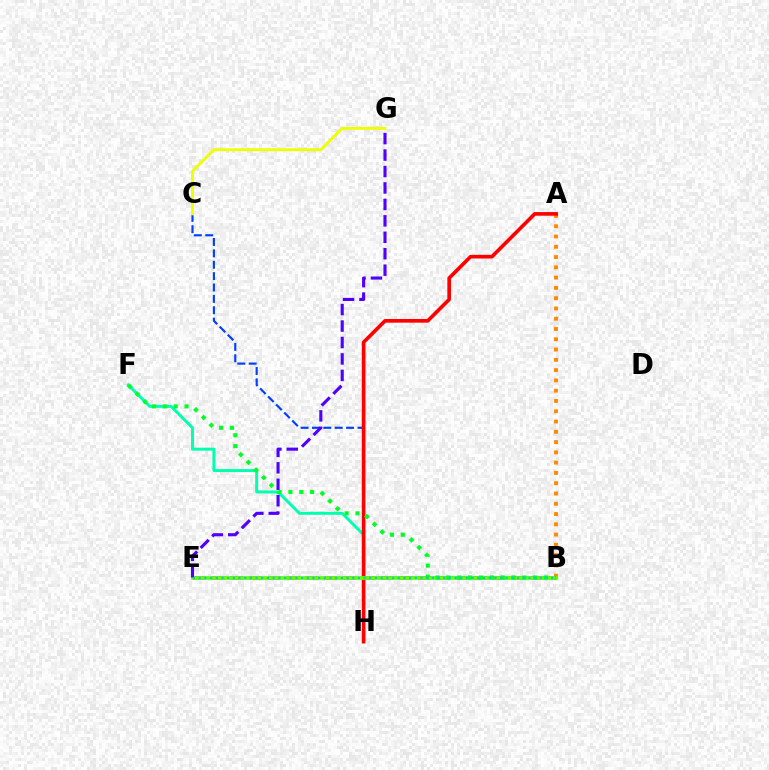{('B', 'F'): [{'color': '#00ffaf', 'line_style': 'solid', 'thickness': 2.12}, {'color': '#00ff27', 'line_style': 'dotted', 'thickness': 2.95}], ('B', 'E'): [{'color': '#ff00a0', 'line_style': 'dashed', 'thickness': 2.55}, {'color': '#d600ff', 'line_style': 'solid', 'thickness': 1.55}, {'color': '#66ff00', 'line_style': 'solid', 'thickness': 2.67}, {'color': '#00c7ff', 'line_style': 'dotted', 'thickness': 1.54}], ('A', 'B'): [{'color': '#ff8800', 'line_style': 'dotted', 'thickness': 2.79}], ('C', 'H'): [{'color': '#003fff', 'line_style': 'dashed', 'thickness': 1.55}], ('A', 'H'): [{'color': '#ff0000', 'line_style': 'solid', 'thickness': 2.63}], ('E', 'G'): [{'color': '#4f00ff', 'line_style': 'dashed', 'thickness': 2.23}], ('C', 'G'): [{'color': '#eeff00', 'line_style': 'solid', 'thickness': 2.07}]}